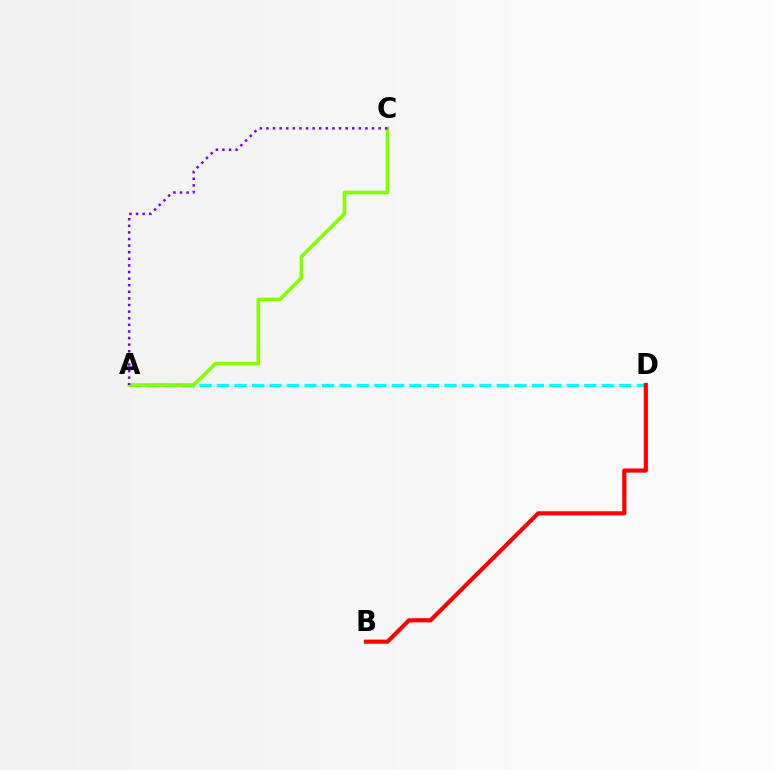{('A', 'D'): [{'color': '#00fff6', 'line_style': 'dashed', 'thickness': 2.38}], ('B', 'D'): [{'color': '#ff0000', 'line_style': 'solid', 'thickness': 2.99}], ('A', 'C'): [{'color': '#84ff00', 'line_style': 'solid', 'thickness': 2.6}, {'color': '#7200ff', 'line_style': 'dotted', 'thickness': 1.79}]}